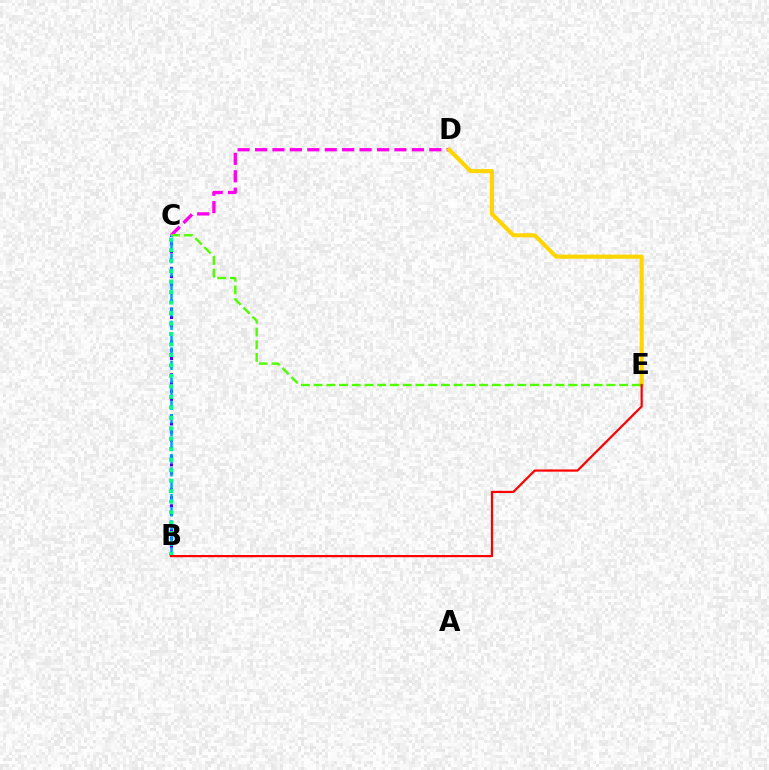{('B', 'C'): [{'color': '#3700ff', 'line_style': 'dotted', 'thickness': 2.23}, {'color': '#009eff', 'line_style': 'dashed', 'thickness': 1.81}, {'color': '#00ff86', 'line_style': 'dotted', 'thickness': 2.85}], ('C', 'D'): [{'color': '#ff00ed', 'line_style': 'dashed', 'thickness': 2.37}], ('D', 'E'): [{'color': '#ffd500', 'line_style': 'solid', 'thickness': 2.95}], ('C', 'E'): [{'color': '#4fff00', 'line_style': 'dashed', 'thickness': 1.73}], ('B', 'E'): [{'color': '#ff0000', 'line_style': 'solid', 'thickness': 1.59}]}